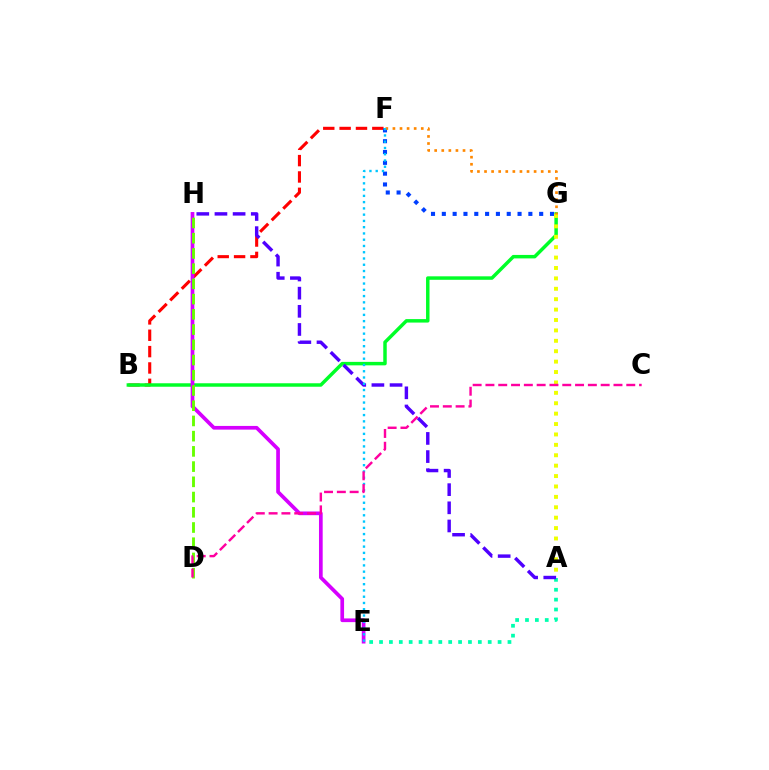{('B', 'F'): [{'color': '#ff0000', 'line_style': 'dashed', 'thickness': 2.22}], ('A', 'E'): [{'color': '#00ffaf', 'line_style': 'dotted', 'thickness': 2.68}], ('B', 'G'): [{'color': '#00ff27', 'line_style': 'solid', 'thickness': 2.5}], ('F', 'G'): [{'color': '#003fff', 'line_style': 'dotted', 'thickness': 2.94}, {'color': '#ff8800', 'line_style': 'dotted', 'thickness': 1.92}], ('E', 'H'): [{'color': '#d600ff', 'line_style': 'solid', 'thickness': 2.66}], ('A', 'G'): [{'color': '#eeff00', 'line_style': 'dotted', 'thickness': 2.83}], ('A', 'H'): [{'color': '#4f00ff', 'line_style': 'dashed', 'thickness': 2.47}], ('D', 'H'): [{'color': '#66ff00', 'line_style': 'dashed', 'thickness': 2.07}], ('E', 'F'): [{'color': '#00c7ff', 'line_style': 'dotted', 'thickness': 1.7}], ('C', 'D'): [{'color': '#ff00a0', 'line_style': 'dashed', 'thickness': 1.74}]}